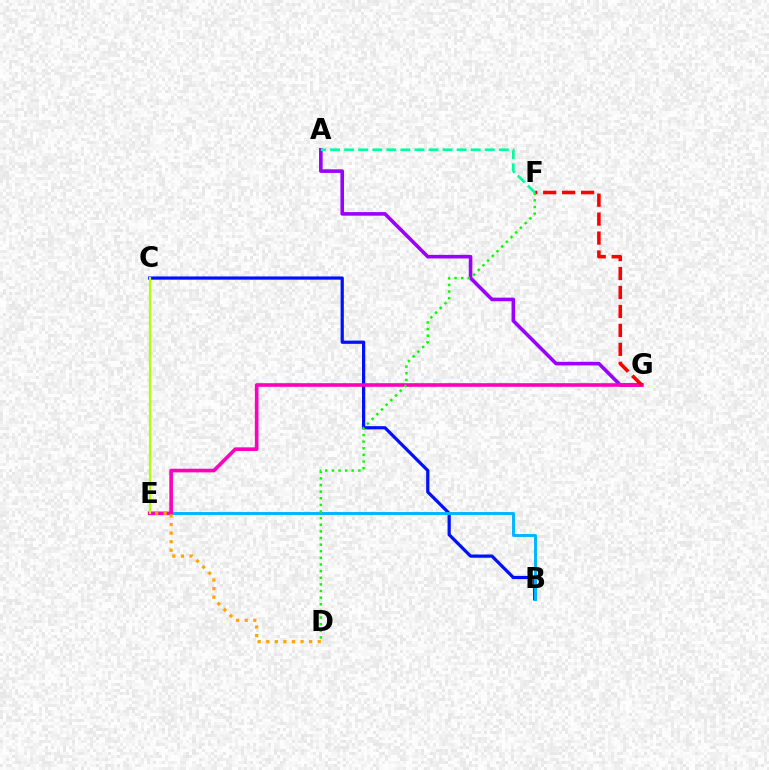{('B', 'C'): [{'color': '#0010ff', 'line_style': 'solid', 'thickness': 2.32}], ('B', 'E'): [{'color': '#00b5ff', 'line_style': 'solid', 'thickness': 2.1}], ('A', 'G'): [{'color': '#9b00ff', 'line_style': 'solid', 'thickness': 2.59}], ('E', 'G'): [{'color': '#ff00bd', 'line_style': 'solid', 'thickness': 2.62}], ('D', 'E'): [{'color': '#ffa500', 'line_style': 'dotted', 'thickness': 2.33}], ('C', 'E'): [{'color': '#b3ff00', 'line_style': 'solid', 'thickness': 1.56}], ('F', 'G'): [{'color': '#ff0000', 'line_style': 'dashed', 'thickness': 2.57}], ('D', 'F'): [{'color': '#08ff00', 'line_style': 'dotted', 'thickness': 1.8}], ('A', 'F'): [{'color': '#00ff9d', 'line_style': 'dashed', 'thickness': 1.91}]}